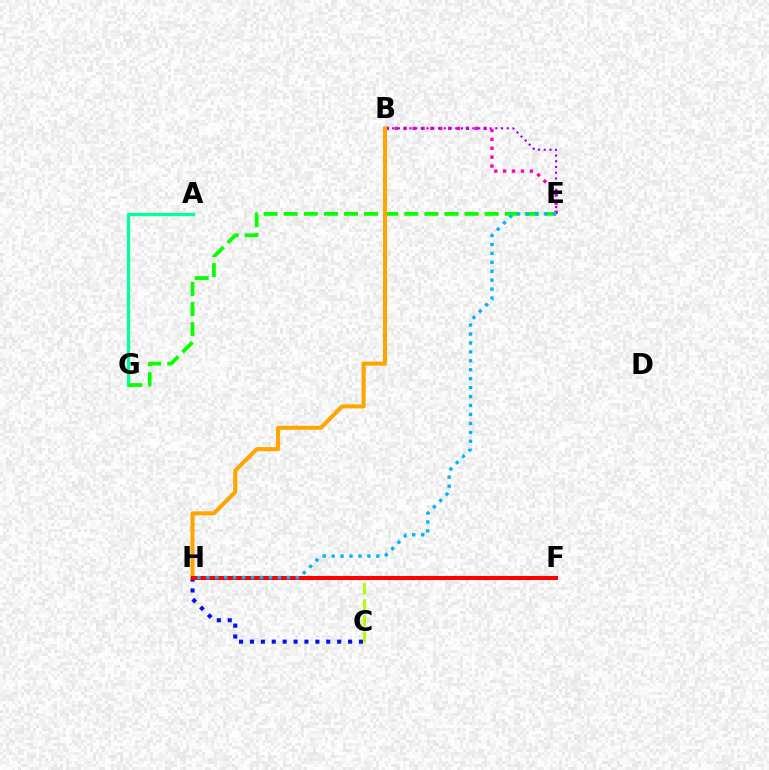{('A', 'G'): [{'color': '#00ff9d', 'line_style': 'solid', 'thickness': 2.34}], ('B', 'E'): [{'color': '#ff00bd', 'line_style': 'dotted', 'thickness': 2.42}, {'color': '#9b00ff', 'line_style': 'dotted', 'thickness': 1.56}], ('C', 'H'): [{'color': '#0010ff', 'line_style': 'dotted', 'thickness': 2.96}, {'color': '#b3ff00', 'line_style': 'dashed', 'thickness': 2.18}], ('E', 'G'): [{'color': '#08ff00', 'line_style': 'dashed', 'thickness': 2.73}], ('B', 'H'): [{'color': '#ffa500', 'line_style': 'solid', 'thickness': 2.93}], ('F', 'H'): [{'color': '#ff0000', 'line_style': 'solid', 'thickness': 2.89}], ('E', 'H'): [{'color': '#00b5ff', 'line_style': 'dotted', 'thickness': 2.43}]}